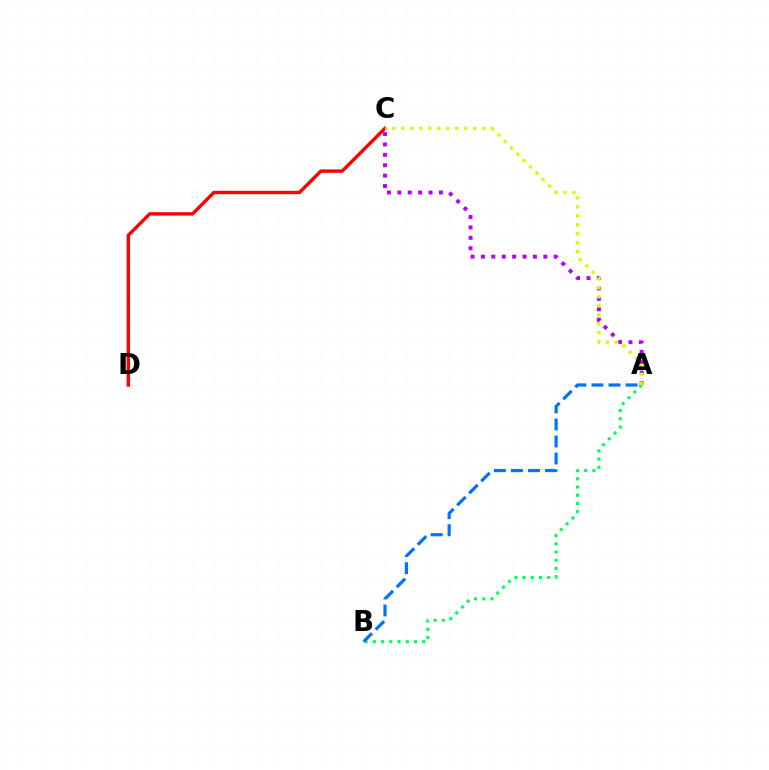{('A', 'C'): [{'color': '#b900ff', 'line_style': 'dotted', 'thickness': 2.83}, {'color': '#d1ff00', 'line_style': 'dotted', 'thickness': 2.44}], ('C', 'D'): [{'color': '#ff0000', 'line_style': 'solid', 'thickness': 2.45}], ('A', 'B'): [{'color': '#00ff5c', 'line_style': 'dotted', 'thickness': 2.23}, {'color': '#0074ff', 'line_style': 'dashed', 'thickness': 2.32}]}